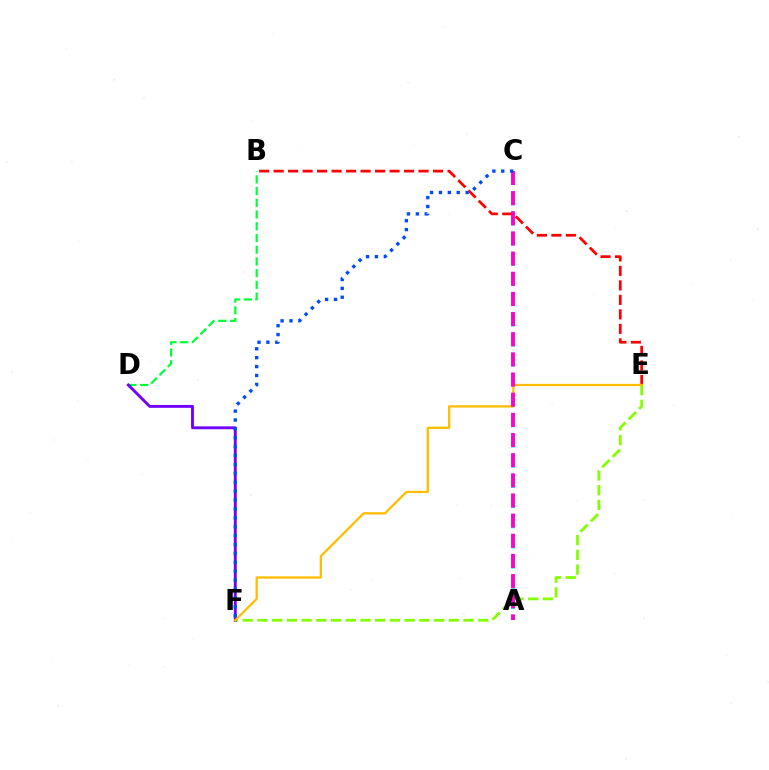{('A', 'C'): [{'color': '#00fff6', 'line_style': 'dashed', 'thickness': 2.74}, {'color': '#ff00cf', 'line_style': 'dashed', 'thickness': 2.74}], ('E', 'F'): [{'color': '#84ff00', 'line_style': 'dashed', 'thickness': 2.0}, {'color': '#ffbd00', 'line_style': 'solid', 'thickness': 1.65}], ('B', 'E'): [{'color': '#ff0000', 'line_style': 'dashed', 'thickness': 1.97}], ('B', 'D'): [{'color': '#00ff39', 'line_style': 'dashed', 'thickness': 1.59}], ('D', 'F'): [{'color': '#7200ff', 'line_style': 'solid', 'thickness': 2.07}], ('C', 'F'): [{'color': '#004bff', 'line_style': 'dotted', 'thickness': 2.42}]}